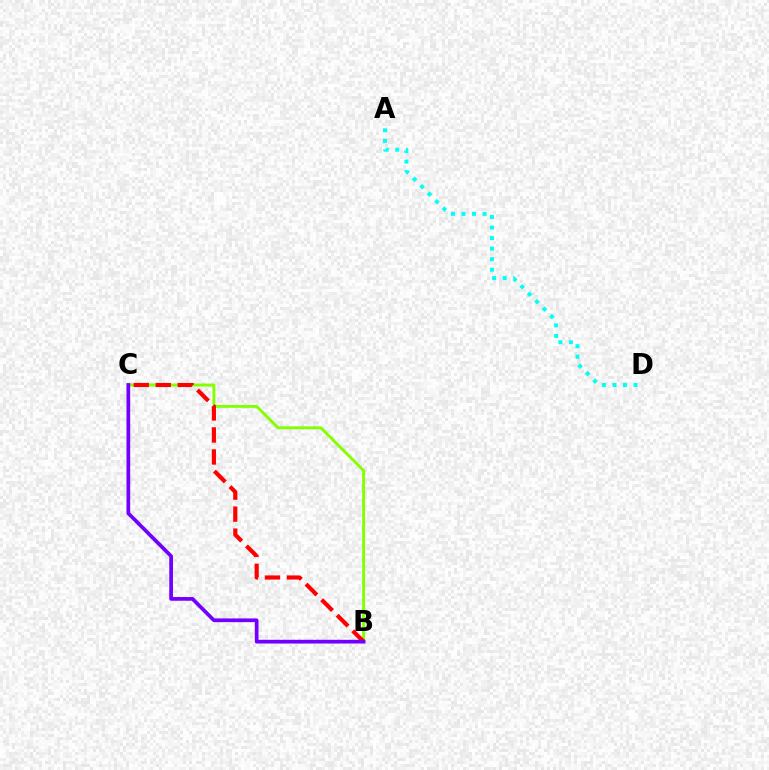{('B', 'C'): [{'color': '#84ff00', 'line_style': 'solid', 'thickness': 2.09}, {'color': '#ff0000', 'line_style': 'dashed', 'thickness': 2.99}, {'color': '#7200ff', 'line_style': 'solid', 'thickness': 2.68}], ('A', 'D'): [{'color': '#00fff6', 'line_style': 'dotted', 'thickness': 2.86}]}